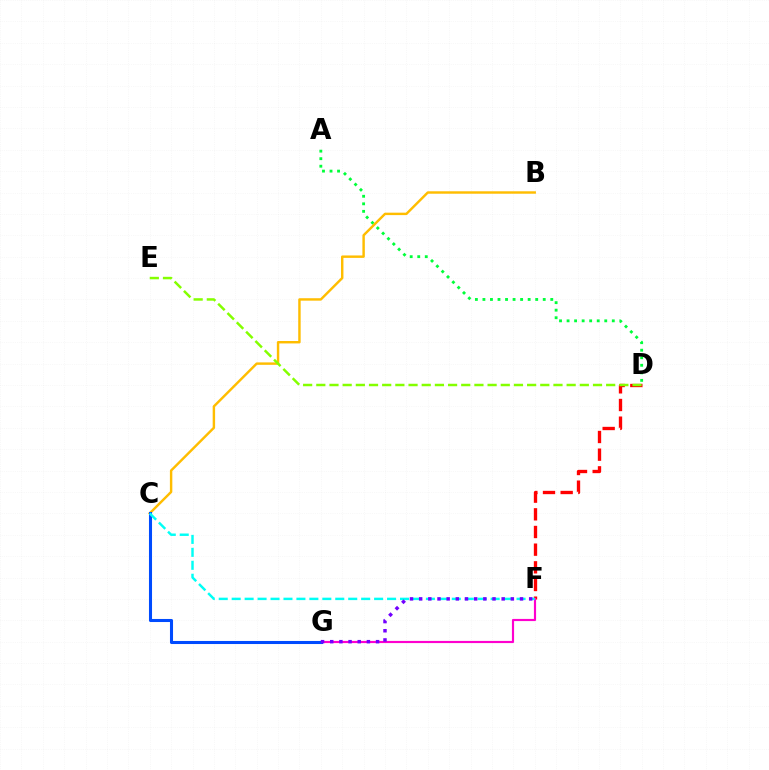{('D', 'F'): [{'color': '#ff0000', 'line_style': 'dashed', 'thickness': 2.4}], ('A', 'D'): [{'color': '#00ff39', 'line_style': 'dotted', 'thickness': 2.05}], ('F', 'G'): [{'color': '#ff00cf', 'line_style': 'solid', 'thickness': 1.56}, {'color': '#7200ff', 'line_style': 'dotted', 'thickness': 2.49}], ('B', 'C'): [{'color': '#ffbd00', 'line_style': 'solid', 'thickness': 1.75}], ('C', 'G'): [{'color': '#004bff', 'line_style': 'solid', 'thickness': 2.2}], ('D', 'E'): [{'color': '#84ff00', 'line_style': 'dashed', 'thickness': 1.79}], ('C', 'F'): [{'color': '#00fff6', 'line_style': 'dashed', 'thickness': 1.76}]}